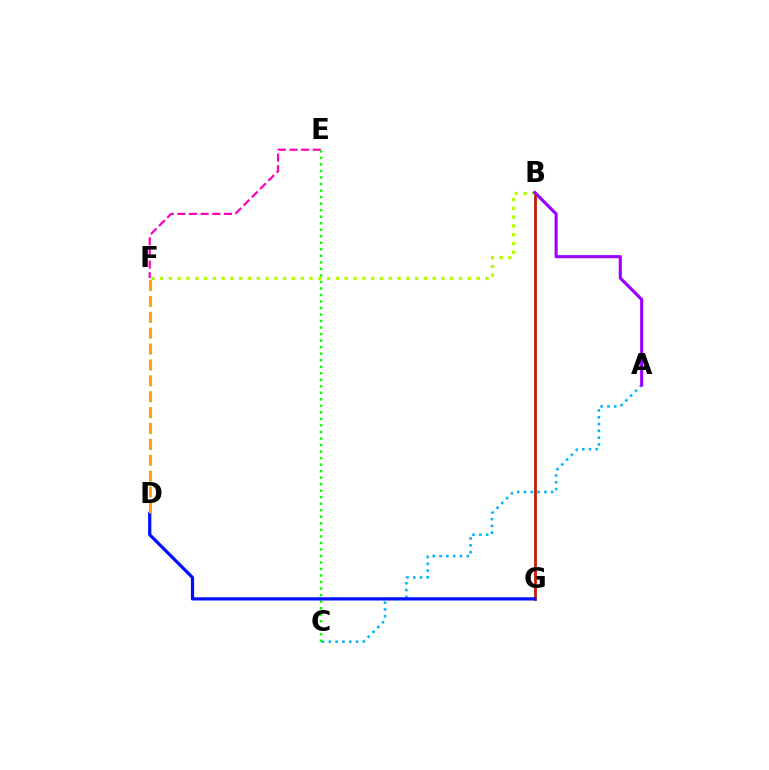{('B', 'G'): [{'color': '#00ff9d', 'line_style': 'solid', 'thickness': 2.17}, {'color': '#ff0000', 'line_style': 'solid', 'thickness': 1.86}], ('A', 'C'): [{'color': '#00b5ff', 'line_style': 'dotted', 'thickness': 1.85}], ('E', 'F'): [{'color': '#ff00bd', 'line_style': 'dashed', 'thickness': 1.58}], ('C', 'E'): [{'color': '#08ff00', 'line_style': 'dotted', 'thickness': 1.77}], ('B', 'F'): [{'color': '#b3ff00', 'line_style': 'dotted', 'thickness': 2.39}], ('D', 'G'): [{'color': '#0010ff', 'line_style': 'solid', 'thickness': 2.32}], ('A', 'B'): [{'color': '#9b00ff', 'line_style': 'solid', 'thickness': 2.23}], ('D', 'F'): [{'color': '#ffa500', 'line_style': 'dashed', 'thickness': 2.16}]}